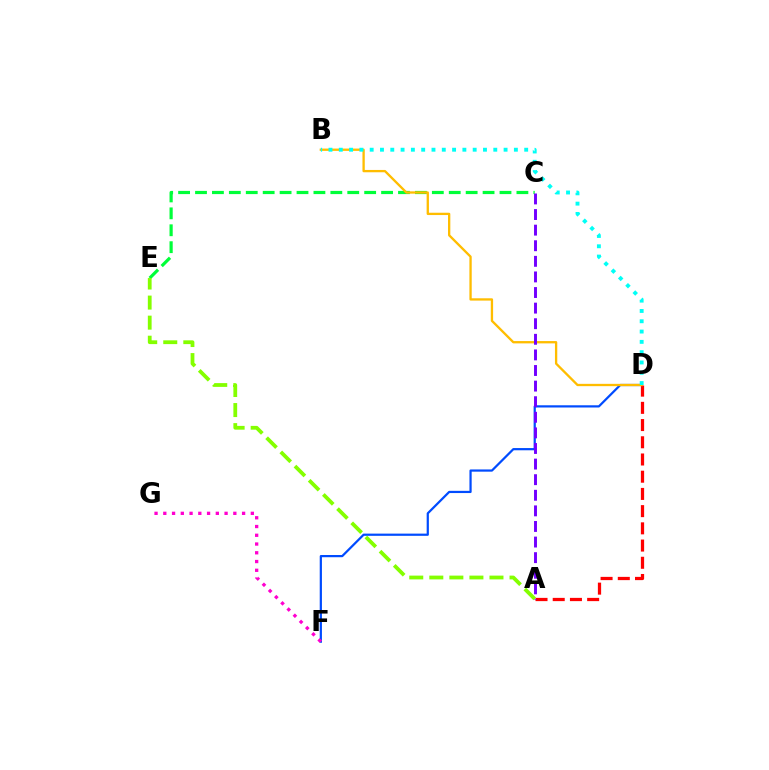{('D', 'F'): [{'color': '#004bff', 'line_style': 'solid', 'thickness': 1.6}], ('C', 'E'): [{'color': '#00ff39', 'line_style': 'dashed', 'thickness': 2.3}], ('F', 'G'): [{'color': '#ff00cf', 'line_style': 'dotted', 'thickness': 2.38}], ('A', 'D'): [{'color': '#ff0000', 'line_style': 'dashed', 'thickness': 2.34}], ('B', 'D'): [{'color': '#ffbd00', 'line_style': 'solid', 'thickness': 1.67}, {'color': '#00fff6', 'line_style': 'dotted', 'thickness': 2.8}], ('A', 'C'): [{'color': '#7200ff', 'line_style': 'dashed', 'thickness': 2.12}], ('A', 'E'): [{'color': '#84ff00', 'line_style': 'dashed', 'thickness': 2.72}]}